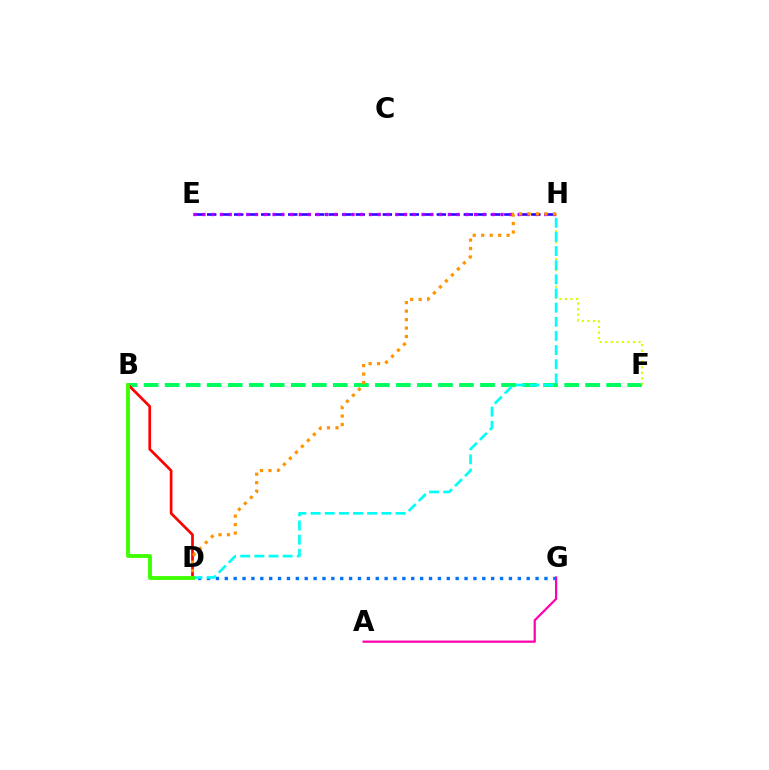{('B', 'F'): [{'color': '#00ff5c', 'line_style': 'dashed', 'thickness': 2.86}], ('F', 'H'): [{'color': '#d1ff00', 'line_style': 'dotted', 'thickness': 1.51}], ('B', 'D'): [{'color': '#ff0000', 'line_style': 'solid', 'thickness': 1.95}, {'color': '#3dff00', 'line_style': 'solid', 'thickness': 2.76}], ('E', 'H'): [{'color': '#2500ff', 'line_style': 'dashed', 'thickness': 1.83}, {'color': '#b900ff', 'line_style': 'dotted', 'thickness': 2.38}], ('D', 'G'): [{'color': '#0074ff', 'line_style': 'dotted', 'thickness': 2.41}], ('A', 'G'): [{'color': '#ff00ac', 'line_style': 'solid', 'thickness': 1.6}], ('D', 'H'): [{'color': '#00fff6', 'line_style': 'dashed', 'thickness': 1.92}, {'color': '#ff9400', 'line_style': 'dotted', 'thickness': 2.3}]}